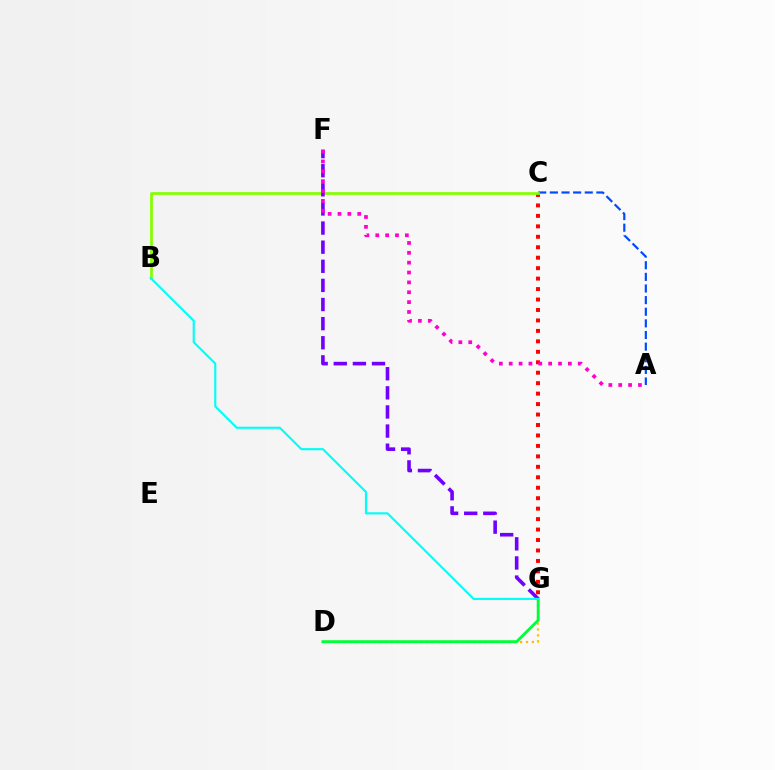{('C', 'G'): [{'color': '#ff0000', 'line_style': 'dotted', 'thickness': 2.84}], ('A', 'C'): [{'color': '#004bff', 'line_style': 'dashed', 'thickness': 1.58}], ('B', 'C'): [{'color': '#84ff00', 'line_style': 'solid', 'thickness': 1.98}], ('D', 'G'): [{'color': '#ffbd00', 'line_style': 'dotted', 'thickness': 1.6}, {'color': '#00ff39', 'line_style': 'solid', 'thickness': 2.07}], ('F', 'G'): [{'color': '#7200ff', 'line_style': 'dashed', 'thickness': 2.6}], ('B', 'G'): [{'color': '#00fff6', 'line_style': 'solid', 'thickness': 1.54}], ('A', 'F'): [{'color': '#ff00cf', 'line_style': 'dotted', 'thickness': 2.68}]}